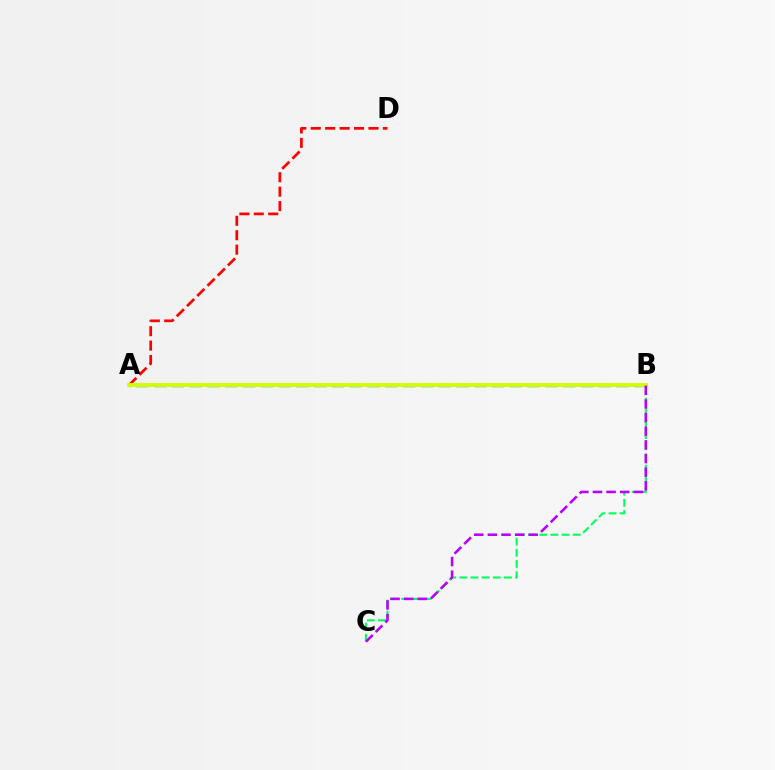{('A', 'D'): [{'color': '#ff0000', 'line_style': 'dashed', 'thickness': 1.96}], ('A', 'B'): [{'color': '#0074ff', 'line_style': 'dashed', 'thickness': 2.42}, {'color': '#d1ff00', 'line_style': 'solid', 'thickness': 2.81}], ('B', 'C'): [{'color': '#00ff5c', 'line_style': 'dashed', 'thickness': 1.52}, {'color': '#b900ff', 'line_style': 'dashed', 'thickness': 1.85}]}